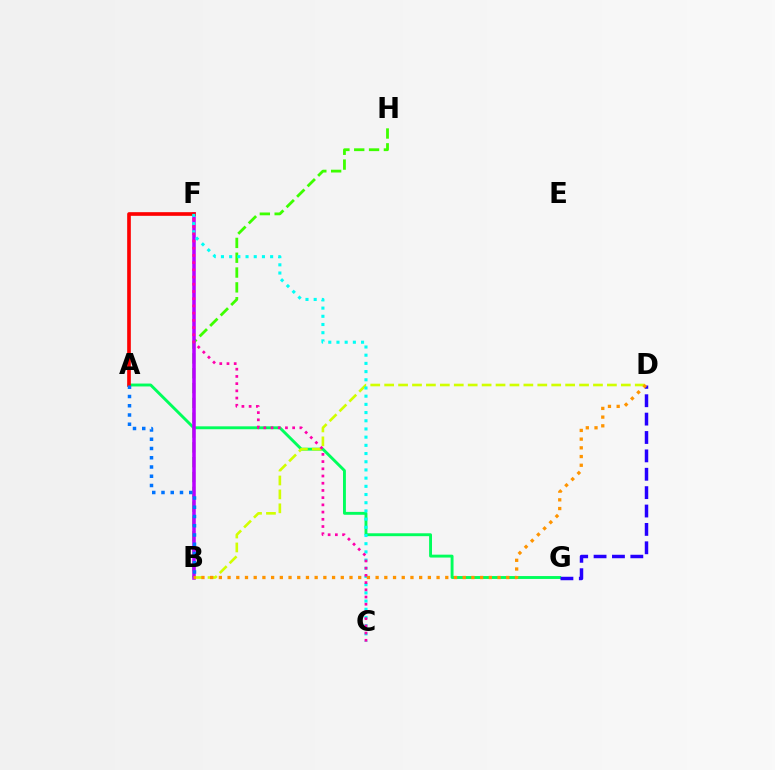{('A', 'G'): [{'color': '#00ff5c', 'line_style': 'solid', 'thickness': 2.08}], ('B', 'H'): [{'color': '#3dff00', 'line_style': 'dashed', 'thickness': 2.01}], ('B', 'F'): [{'color': '#b900ff', 'line_style': 'solid', 'thickness': 2.54}], ('B', 'D'): [{'color': '#d1ff00', 'line_style': 'dashed', 'thickness': 1.89}, {'color': '#ff9400', 'line_style': 'dotted', 'thickness': 2.37}], ('A', 'F'): [{'color': '#ff0000', 'line_style': 'solid', 'thickness': 2.63}], ('D', 'G'): [{'color': '#2500ff', 'line_style': 'dashed', 'thickness': 2.5}], ('C', 'F'): [{'color': '#00fff6', 'line_style': 'dotted', 'thickness': 2.23}, {'color': '#ff00ac', 'line_style': 'dotted', 'thickness': 1.96}], ('A', 'B'): [{'color': '#0074ff', 'line_style': 'dotted', 'thickness': 2.51}]}